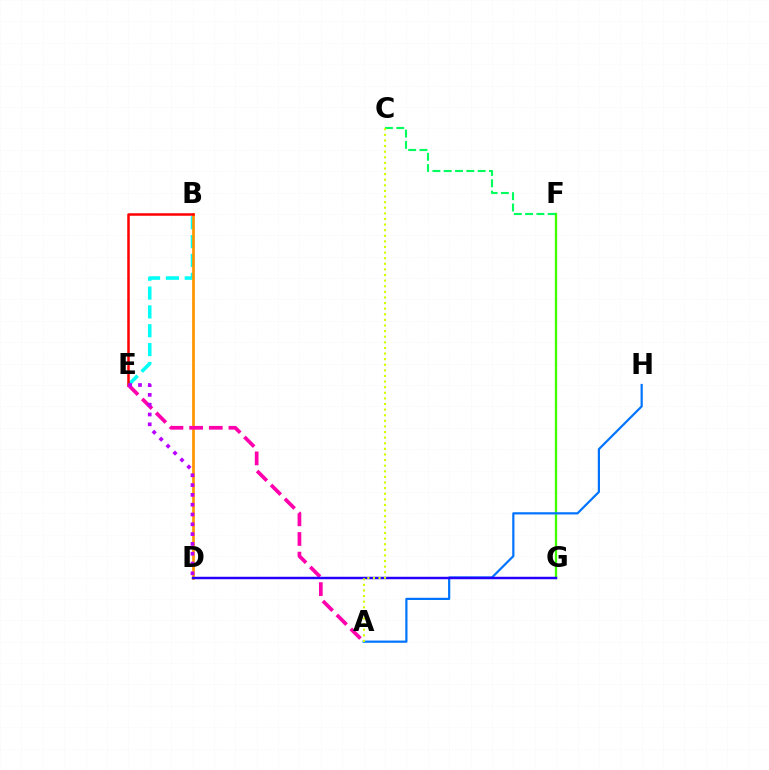{('F', 'G'): [{'color': '#3dff00', 'line_style': 'solid', 'thickness': 1.66}], ('B', 'E'): [{'color': '#00fff6', 'line_style': 'dashed', 'thickness': 2.56}, {'color': '#ff0000', 'line_style': 'solid', 'thickness': 1.81}], ('C', 'F'): [{'color': '#00ff5c', 'line_style': 'dashed', 'thickness': 1.54}], ('B', 'D'): [{'color': '#ff9400', 'line_style': 'solid', 'thickness': 1.94}], ('A', 'E'): [{'color': '#ff00ac', 'line_style': 'dashed', 'thickness': 2.67}], ('A', 'H'): [{'color': '#0074ff', 'line_style': 'solid', 'thickness': 1.59}], ('D', 'G'): [{'color': '#2500ff', 'line_style': 'solid', 'thickness': 1.77}], ('A', 'C'): [{'color': '#d1ff00', 'line_style': 'dotted', 'thickness': 1.52}], ('D', 'E'): [{'color': '#b900ff', 'line_style': 'dotted', 'thickness': 2.66}]}